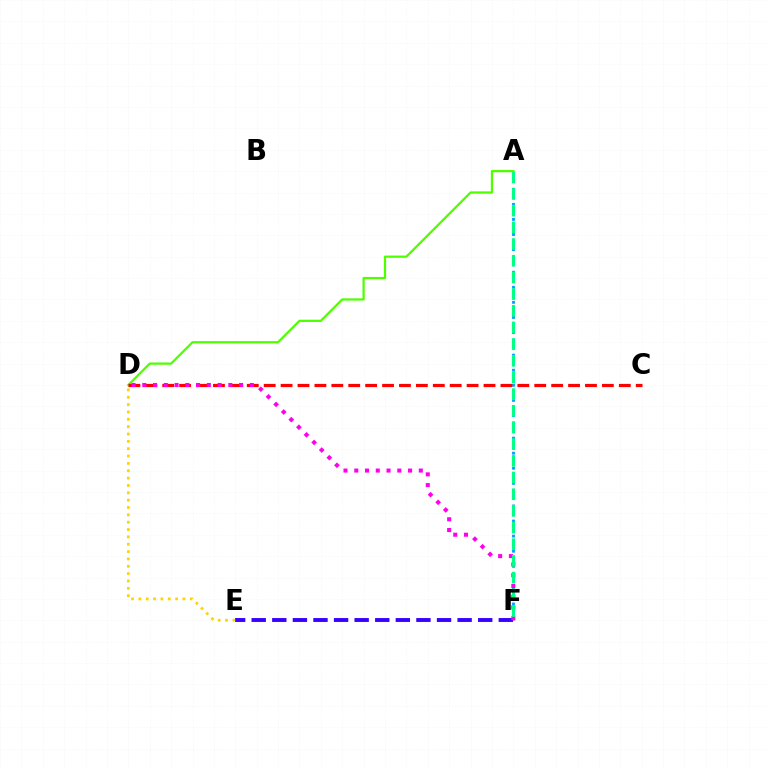{('A', 'D'): [{'color': '#4fff00', 'line_style': 'solid', 'thickness': 1.61}], ('A', 'F'): [{'color': '#009eff', 'line_style': 'dotted', 'thickness': 2.05}, {'color': '#00ff86', 'line_style': 'dashed', 'thickness': 2.27}], ('E', 'F'): [{'color': '#3700ff', 'line_style': 'dashed', 'thickness': 2.8}], ('C', 'D'): [{'color': '#ff0000', 'line_style': 'dashed', 'thickness': 2.3}], ('D', 'E'): [{'color': '#ffd500', 'line_style': 'dotted', 'thickness': 2.0}], ('D', 'F'): [{'color': '#ff00ed', 'line_style': 'dotted', 'thickness': 2.92}]}